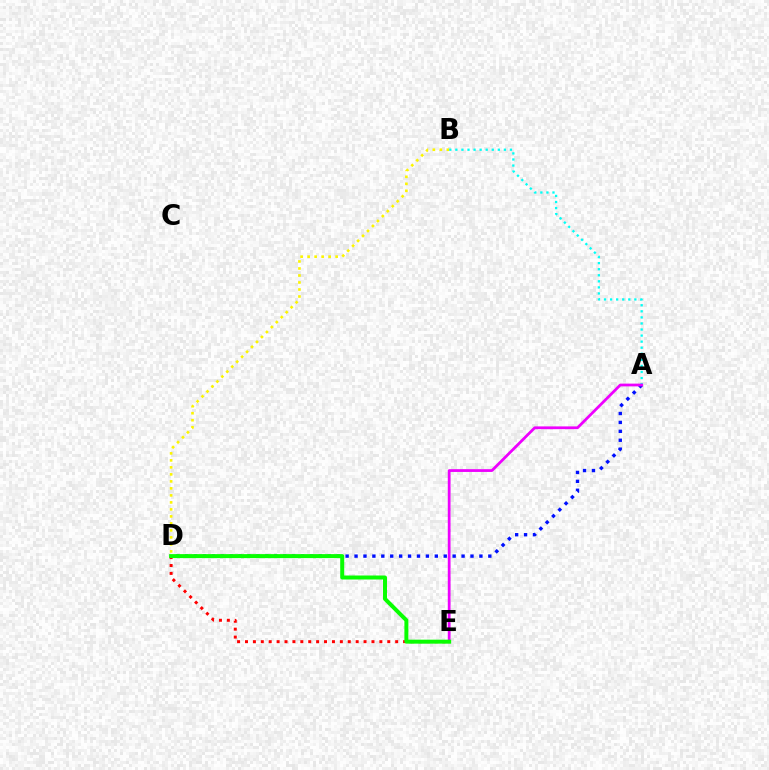{('B', 'D'): [{'color': '#fcf500', 'line_style': 'dotted', 'thickness': 1.9}], ('A', 'D'): [{'color': '#0010ff', 'line_style': 'dotted', 'thickness': 2.42}], ('D', 'E'): [{'color': '#ff0000', 'line_style': 'dotted', 'thickness': 2.15}, {'color': '#08ff00', 'line_style': 'solid', 'thickness': 2.87}], ('A', 'B'): [{'color': '#00fff6', 'line_style': 'dotted', 'thickness': 1.65}], ('A', 'E'): [{'color': '#ee00ff', 'line_style': 'solid', 'thickness': 1.99}]}